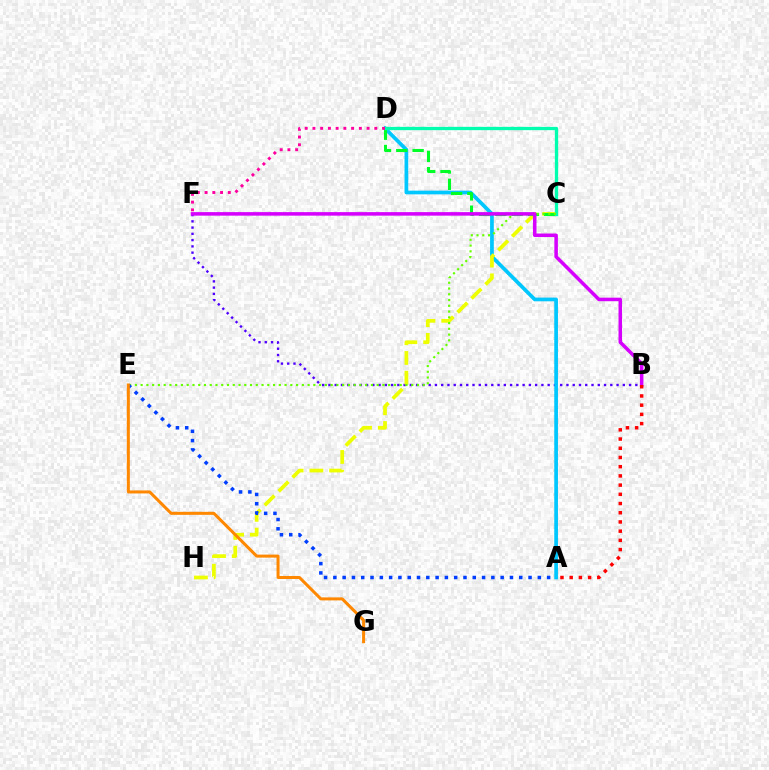{('B', 'F'): [{'color': '#4f00ff', 'line_style': 'dotted', 'thickness': 1.7}, {'color': '#d600ff', 'line_style': 'solid', 'thickness': 2.54}], ('A', 'D'): [{'color': '#00c7ff', 'line_style': 'solid', 'thickness': 2.67}], ('C', 'H'): [{'color': '#eeff00', 'line_style': 'dashed', 'thickness': 2.68}], ('C', 'D'): [{'color': '#00ff27', 'line_style': 'dashed', 'thickness': 2.21}, {'color': '#00ffaf', 'line_style': 'solid', 'thickness': 2.37}], ('C', 'E'): [{'color': '#66ff00', 'line_style': 'dotted', 'thickness': 1.56}], ('D', 'F'): [{'color': '#ff00a0', 'line_style': 'dotted', 'thickness': 2.1}], ('A', 'B'): [{'color': '#ff0000', 'line_style': 'dotted', 'thickness': 2.5}], ('A', 'E'): [{'color': '#003fff', 'line_style': 'dotted', 'thickness': 2.53}], ('E', 'G'): [{'color': '#ff8800', 'line_style': 'solid', 'thickness': 2.17}]}